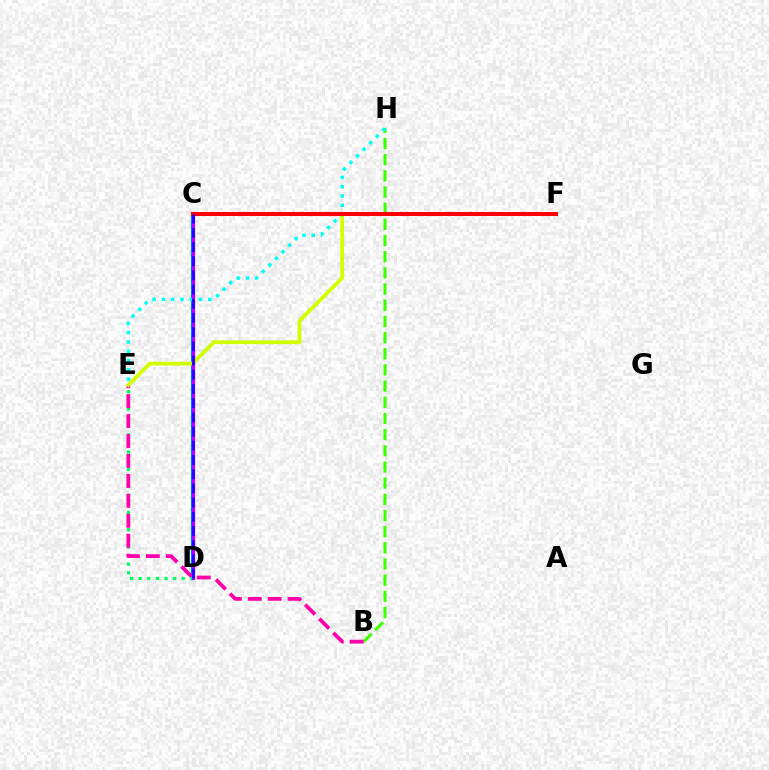{('C', 'D'): [{'color': '#ff9400', 'line_style': 'dotted', 'thickness': 2.03}, {'color': '#0074ff', 'line_style': 'solid', 'thickness': 2.96}, {'color': '#b900ff', 'line_style': 'solid', 'thickness': 2.25}, {'color': '#2500ff', 'line_style': 'dashed', 'thickness': 1.93}], ('D', 'E'): [{'color': '#00ff5c', 'line_style': 'dotted', 'thickness': 2.34}], ('B', 'H'): [{'color': '#3dff00', 'line_style': 'dashed', 'thickness': 2.2}], ('B', 'E'): [{'color': '#ff00ac', 'line_style': 'dashed', 'thickness': 2.71}], ('E', 'F'): [{'color': '#d1ff00', 'line_style': 'solid', 'thickness': 2.72}], ('E', 'H'): [{'color': '#00fff6', 'line_style': 'dotted', 'thickness': 2.52}], ('C', 'F'): [{'color': '#ff0000', 'line_style': 'solid', 'thickness': 2.89}]}